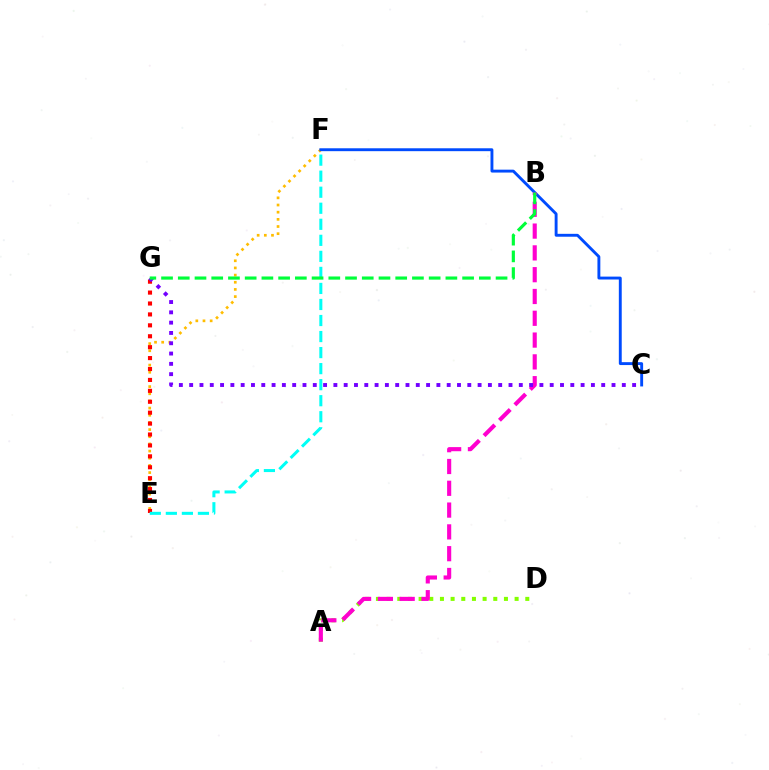{('E', 'F'): [{'color': '#ffbd00', 'line_style': 'dotted', 'thickness': 1.95}, {'color': '#00fff6', 'line_style': 'dashed', 'thickness': 2.18}], ('A', 'D'): [{'color': '#84ff00', 'line_style': 'dotted', 'thickness': 2.9}], ('C', 'F'): [{'color': '#004bff', 'line_style': 'solid', 'thickness': 2.08}], ('E', 'G'): [{'color': '#ff0000', 'line_style': 'dotted', 'thickness': 2.97}], ('A', 'B'): [{'color': '#ff00cf', 'line_style': 'dashed', 'thickness': 2.96}], ('C', 'G'): [{'color': '#7200ff', 'line_style': 'dotted', 'thickness': 2.8}], ('B', 'G'): [{'color': '#00ff39', 'line_style': 'dashed', 'thickness': 2.27}]}